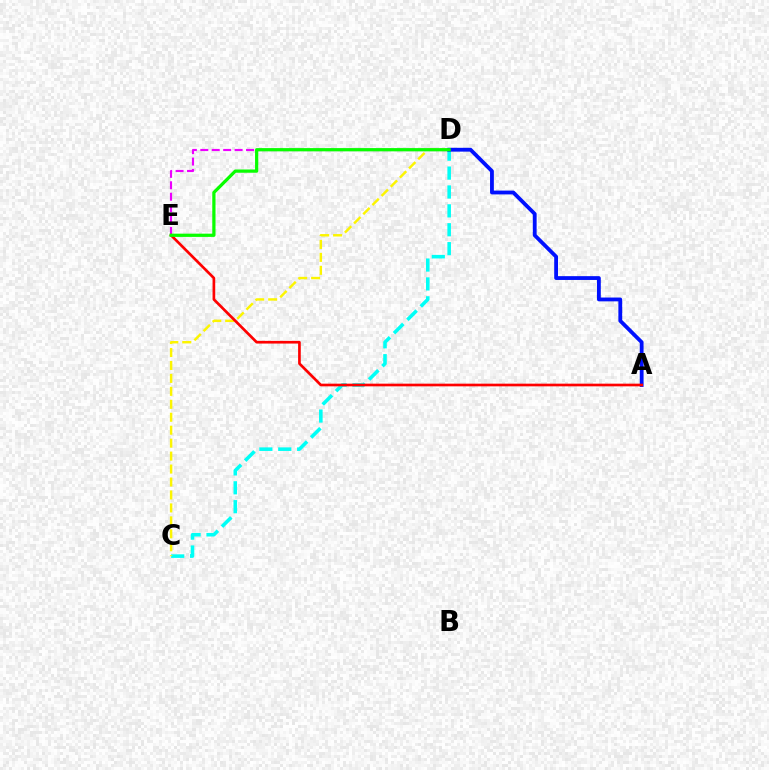{('D', 'E'): [{'color': '#ee00ff', 'line_style': 'dashed', 'thickness': 1.55}, {'color': '#08ff00', 'line_style': 'solid', 'thickness': 2.33}], ('C', 'D'): [{'color': '#00fff6', 'line_style': 'dashed', 'thickness': 2.57}, {'color': '#fcf500', 'line_style': 'dashed', 'thickness': 1.76}], ('A', 'D'): [{'color': '#0010ff', 'line_style': 'solid', 'thickness': 2.75}], ('A', 'E'): [{'color': '#ff0000', 'line_style': 'solid', 'thickness': 1.93}]}